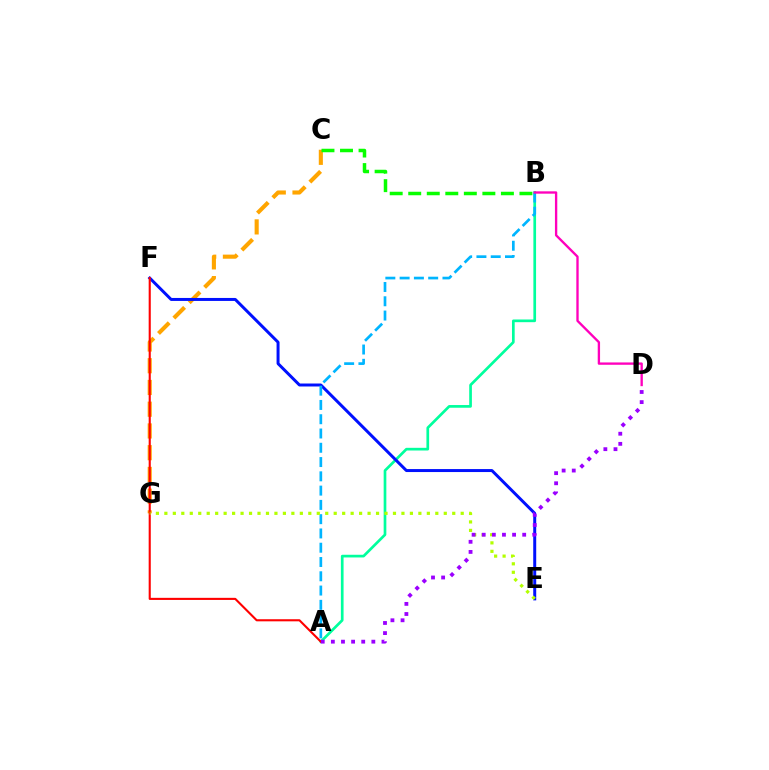{('A', 'B'): [{'color': '#00ff9d', 'line_style': 'solid', 'thickness': 1.94}, {'color': '#00b5ff', 'line_style': 'dashed', 'thickness': 1.94}], ('C', 'G'): [{'color': '#ffa500', 'line_style': 'dashed', 'thickness': 2.95}], ('B', 'C'): [{'color': '#08ff00', 'line_style': 'dashed', 'thickness': 2.52}], ('E', 'F'): [{'color': '#0010ff', 'line_style': 'solid', 'thickness': 2.15}], ('A', 'F'): [{'color': '#ff0000', 'line_style': 'solid', 'thickness': 1.51}], ('E', 'G'): [{'color': '#b3ff00', 'line_style': 'dotted', 'thickness': 2.3}], ('B', 'D'): [{'color': '#ff00bd', 'line_style': 'solid', 'thickness': 1.69}], ('A', 'D'): [{'color': '#9b00ff', 'line_style': 'dotted', 'thickness': 2.75}]}